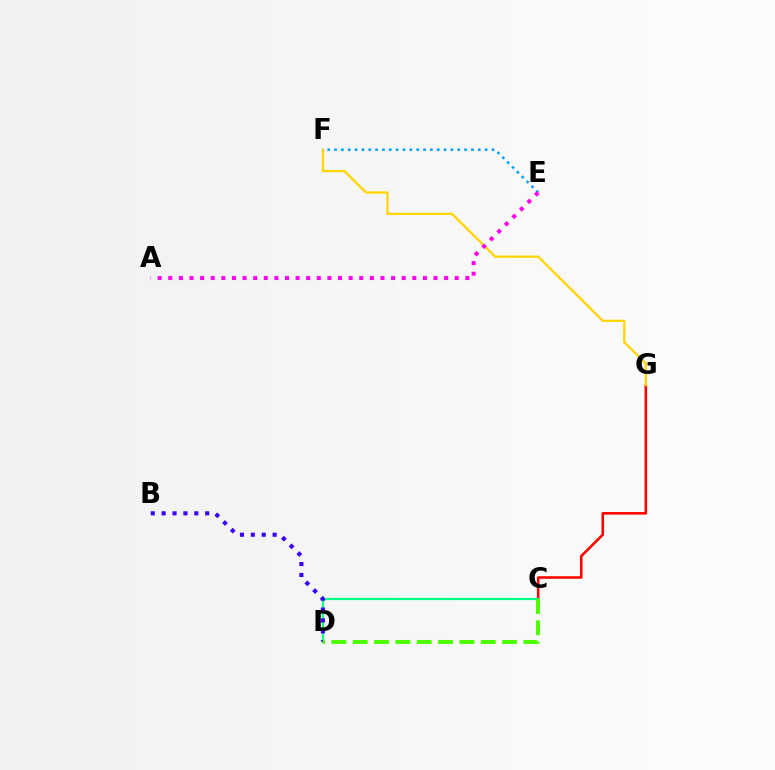{('C', 'G'): [{'color': '#ff0000', 'line_style': 'solid', 'thickness': 1.85}], ('C', 'D'): [{'color': '#00ff86', 'line_style': 'solid', 'thickness': 1.57}, {'color': '#4fff00', 'line_style': 'dashed', 'thickness': 2.9}], ('F', 'G'): [{'color': '#ffd500', 'line_style': 'solid', 'thickness': 1.64}], ('E', 'F'): [{'color': '#009eff', 'line_style': 'dotted', 'thickness': 1.86}], ('A', 'E'): [{'color': '#ff00ed', 'line_style': 'dotted', 'thickness': 2.88}], ('B', 'D'): [{'color': '#3700ff', 'line_style': 'dotted', 'thickness': 2.96}]}